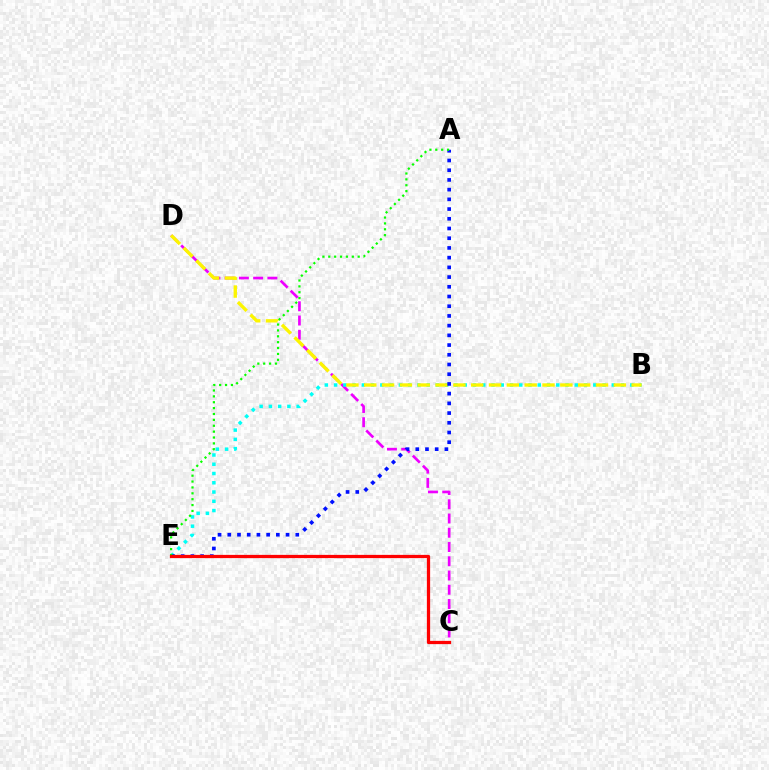{('C', 'D'): [{'color': '#ee00ff', 'line_style': 'dashed', 'thickness': 1.94}], ('B', 'E'): [{'color': '#00fff6', 'line_style': 'dotted', 'thickness': 2.52}], ('B', 'D'): [{'color': '#fcf500', 'line_style': 'dashed', 'thickness': 2.42}], ('A', 'E'): [{'color': '#0010ff', 'line_style': 'dotted', 'thickness': 2.64}, {'color': '#08ff00', 'line_style': 'dotted', 'thickness': 1.6}], ('C', 'E'): [{'color': '#ff0000', 'line_style': 'solid', 'thickness': 2.34}]}